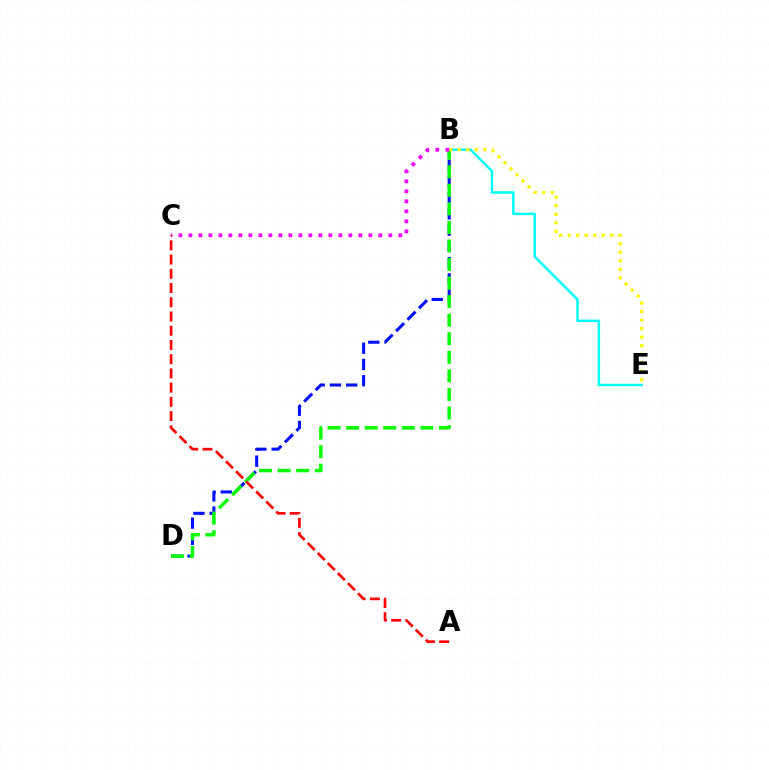{('B', 'D'): [{'color': '#0010ff', 'line_style': 'dashed', 'thickness': 2.21}, {'color': '#08ff00', 'line_style': 'dashed', 'thickness': 2.52}], ('B', 'E'): [{'color': '#00fff6', 'line_style': 'solid', 'thickness': 1.79}, {'color': '#fcf500', 'line_style': 'dotted', 'thickness': 2.31}], ('B', 'C'): [{'color': '#ee00ff', 'line_style': 'dotted', 'thickness': 2.72}], ('A', 'C'): [{'color': '#ff0000', 'line_style': 'dashed', 'thickness': 1.93}]}